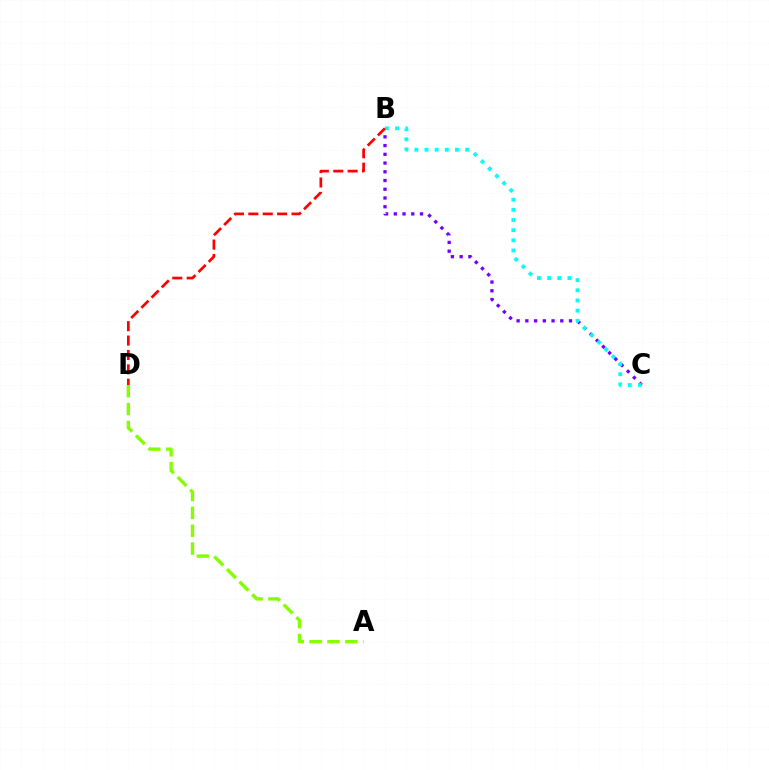{('B', 'C'): [{'color': '#7200ff', 'line_style': 'dotted', 'thickness': 2.37}, {'color': '#00fff6', 'line_style': 'dotted', 'thickness': 2.76}], ('B', 'D'): [{'color': '#ff0000', 'line_style': 'dashed', 'thickness': 1.96}], ('A', 'D'): [{'color': '#84ff00', 'line_style': 'dashed', 'thickness': 2.43}]}